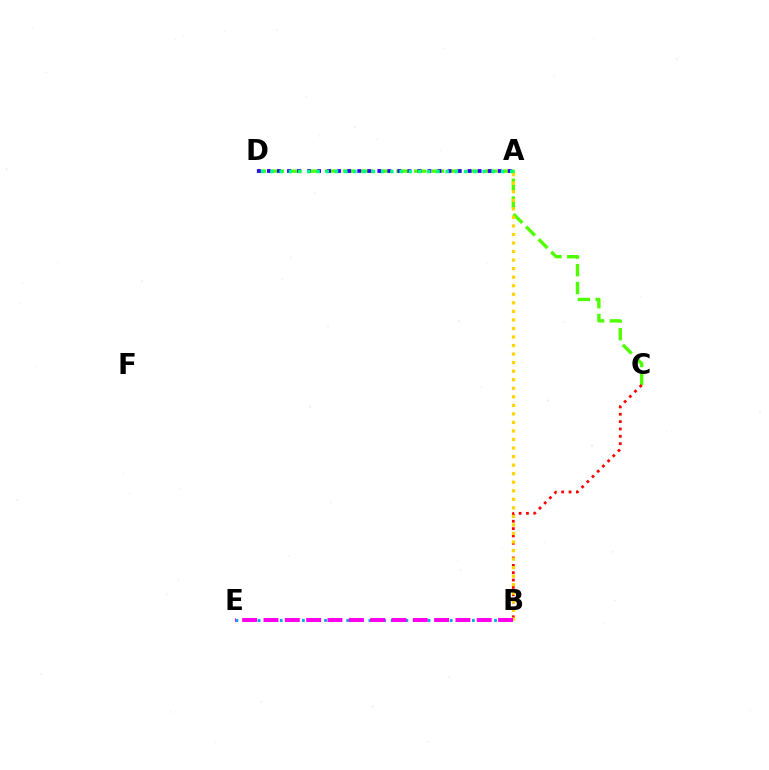{('C', 'D'): [{'color': '#4fff00', 'line_style': 'dashed', 'thickness': 2.42}], ('B', 'C'): [{'color': '#ff0000', 'line_style': 'dotted', 'thickness': 2.0}], ('A', 'B'): [{'color': '#ffd500', 'line_style': 'dotted', 'thickness': 2.32}], ('B', 'E'): [{'color': '#009eff', 'line_style': 'dotted', 'thickness': 2.01}, {'color': '#ff00ed', 'line_style': 'dashed', 'thickness': 2.9}], ('A', 'D'): [{'color': '#3700ff', 'line_style': 'dotted', 'thickness': 2.73}, {'color': '#00ff86', 'line_style': 'dotted', 'thickness': 2.51}]}